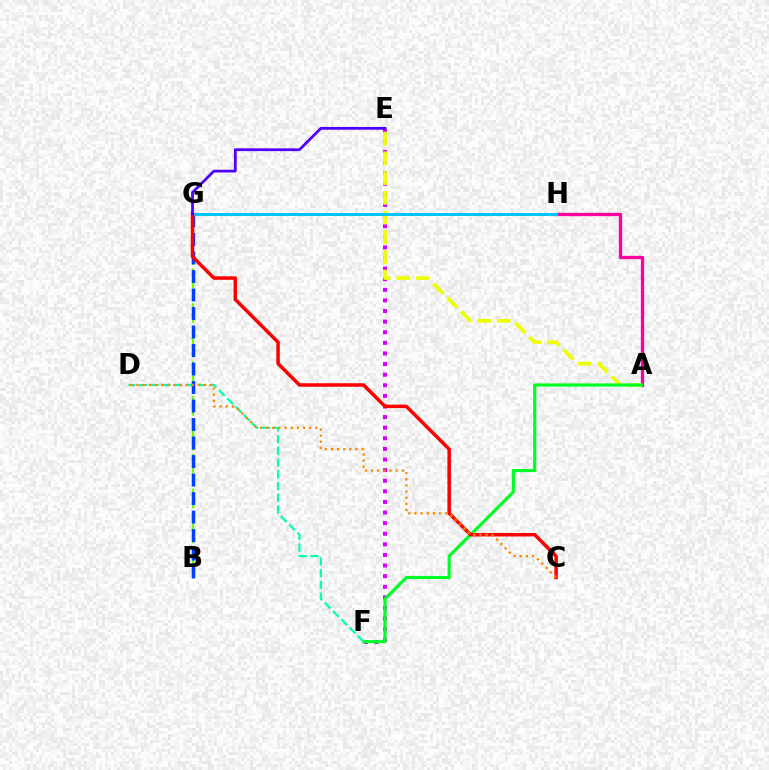{('A', 'H'): [{'color': '#ff00a0', 'line_style': 'solid', 'thickness': 2.38}], ('E', 'F'): [{'color': '#d600ff', 'line_style': 'dotted', 'thickness': 2.88}], ('A', 'E'): [{'color': '#eeff00', 'line_style': 'dashed', 'thickness': 2.68}], ('A', 'F'): [{'color': '#00ff27', 'line_style': 'solid', 'thickness': 2.28}], ('D', 'F'): [{'color': '#00ffaf', 'line_style': 'dashed', 'thickness': 1.59}], ('B', 'G'): [{'color': '#66ff00', 'line_style': 'dashed', 'thickness': 1.58}, {'color': '#003fff', 'line_style': 'dashed', 'thickness': 2.51}], ('G', 'H'): [{'color': '#00c7ff', 'line_style': 'solid', 'thickness': 2.14}], ('C', 'G'): [{'color': '#ff0000', 'line_style': 'solid', 'thickness': 2.52}], ('C', 'D'): [{'color': '#ff8800', 'line_style': 'dotted', 'thickness': 1.67}], ('E', 'G'): [{'color': '#4f00ff', 'line_style': 'solid', 'thickness': 2.0}]}